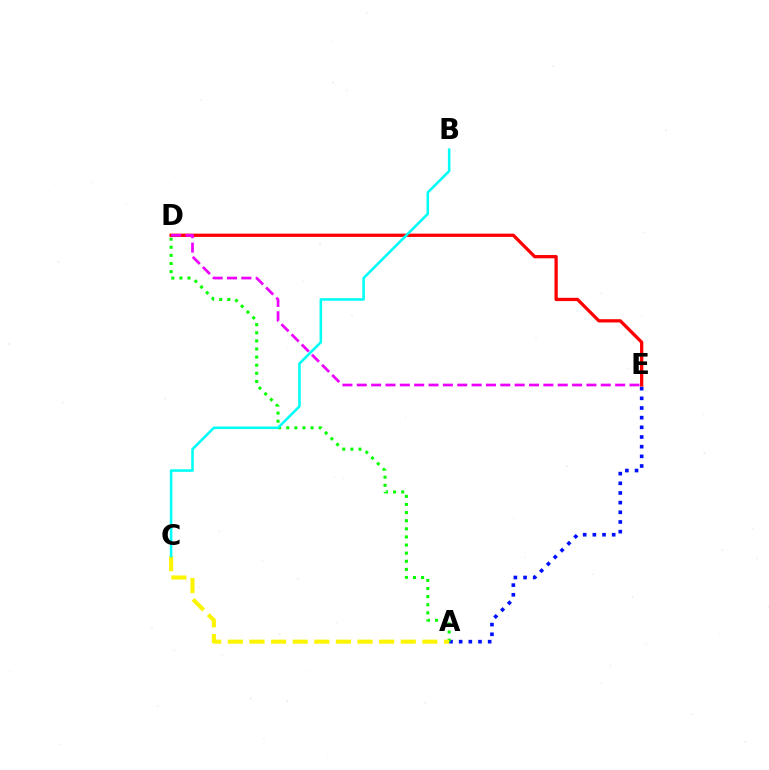{('A', 'E'): [{'color': '#0010ff', 'line_style': 'dotted', 'thickness': 2.63}], ('A', 'D'): [{'color': '#08ff00', 'line_style': 'dotted', 'thickness': 2.2}], ('D', 'E'): [{'color': '#ff0000', 'line_style': 'solid', 'thickness': 2.36}, {'color': '#ee00ff', 'line_style': 'dashed', 'thickness': 1.95}], ('A', 'C'): [{'color': '#fcf500', 'line_style': 'dashed', 'thickness': 2.94}], ('B', 'C'): [{'color': '#00fff6', 'line_style': 'solid', 'thickness': 1.84}]}